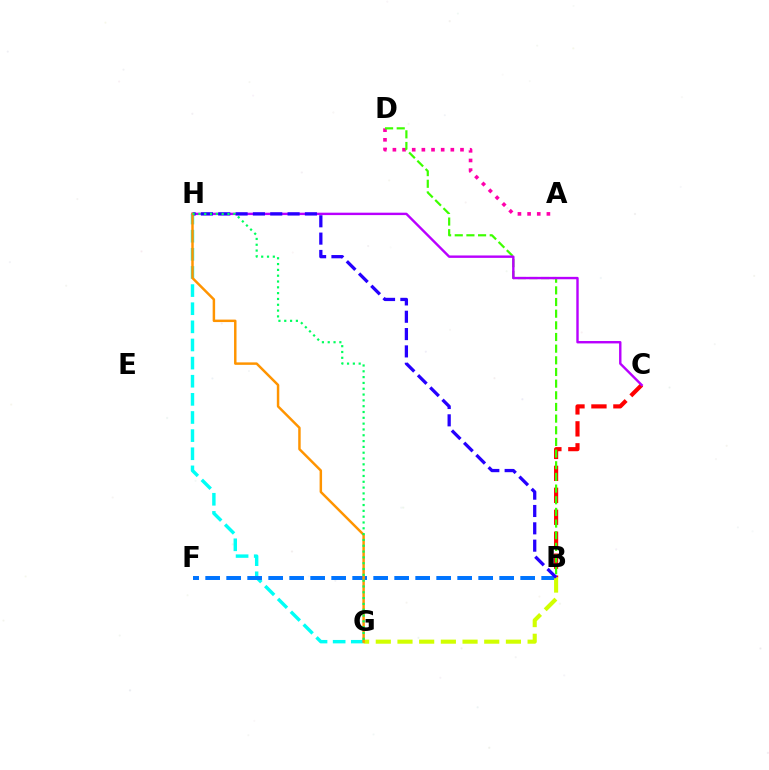{('A', 'D'): [{'color': '#ff00ac', 'line_style': 'dotted', 'thickness': 2.62}], ('B', 'C'): [{'color': '#ff0000', 'line_style': 'dashed', 'thickness': 2.98}], ('G', 'H'): [{'color': '#00fff6', 'line_style': 'dashed', 'thickness': 2.46}, {'color': '#ff9400', 'line_style': 'solid', 'thickness': 1.78}, {'color': '#00ff5c', 'line_style': 'dotted', 'thickness': 1.58}], ('B', 'F'): [{'color': '#0074ff', 'line_style': 'dashed', 'thickness': 2.85}], ('B', 'D'): [{'color': '#3dff00', 'line_style': 'dashed', 'thickness': 1.58}], ('B', 'G'): [{'color': '#d1ff00', 'line_style': 'dashed', 'thickness': 2.95}], ('C', 'H'): [{'color': '#b900ff', 'line_style': 'solid', 'thickness': 1.73}], ('B', 'H'): [{'color': '#2500ff', 'line_style': 'dashed', 'thickness': 2.35}]}